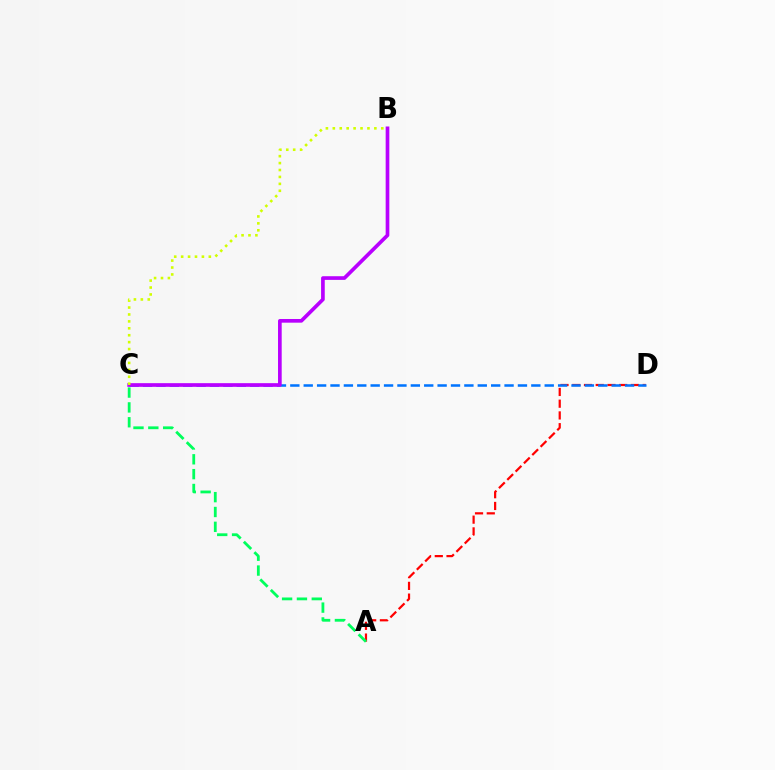{('A', 'D'): [{'color': '#ff0000', 'line_style': 'dashed', 'thickness': 1.59}], ('A', 'C'): [{'color': '#00ff5c', 'line_style': 'dashed', 'thickness': 2.02}], ('C', 'D'): [{'color': '#0074ff', 'line_style': 'dashed', 'thickness': 1.82}], ('B', 'C'): [{'color': '#b900ff', 'line_style': 'solid', 'thickness': 2.64}, {'color': '#d1ff00', 'line_style': 'dotted', 'thickness': 1.88}]}